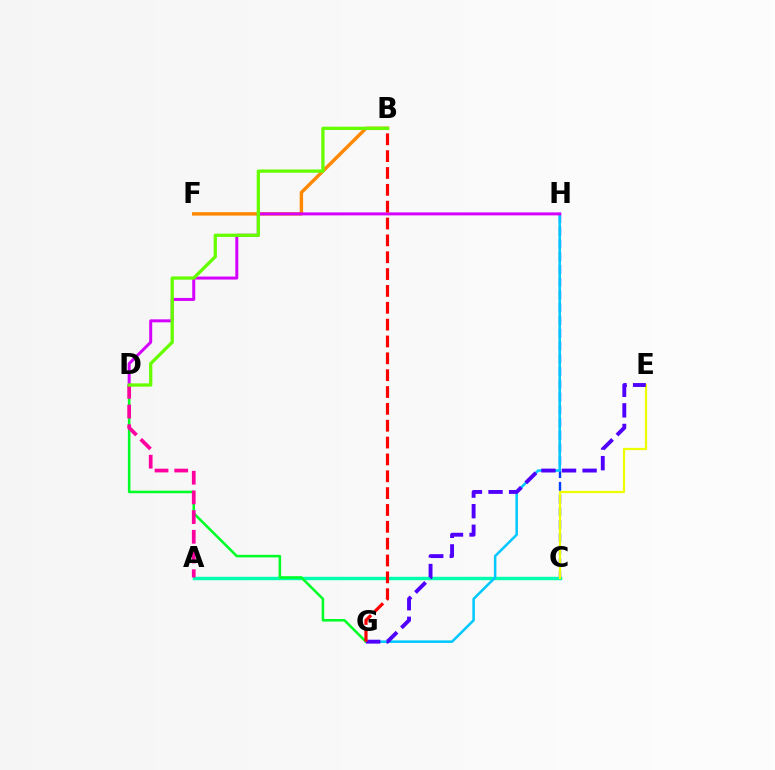{('C', 'H'): [{'color': '#003fff', 'line_style': 'dashed', 'thickness': 1.73}], ('A', 'C'): [{'color': '#00ffaf', 'line_style': 'solid', 'thickness': 2.46}], ('C', 'E'): [{'color': '#eeff00', 'line_style': 'solid', 'thickness': 1.62}], ('G', 'H'): [{'color': '#00c7ff', 'line_style': 'solid', 'thickness': 1.82}], ('B', 'F'): [{'color': '#ff8800', 'line_style': 'solid', 'thickness': 2.46}], ('D', 'G'): [{'color': '#00ff27', 'line_style': 'solid', 'thickness': 1.85}], ('D', 'H'): [{'color': '#d600ff', 'line_style': 'solid', 'thickness': 2.15}], ('E', 'G'): [{'color': '#4f00ff', 'line_style': 'dashed', 'thickness': 2.8}], ('A', 'D'): [{'color': '#ff00a0', 'line_style': 'dashed', 'thickness': 2.68}], ('B', 'D'): [{'color': '#66ff00', 'line_style': 'solid', 'thickness': 2.37}], ('B', 'G'): [{'color': '#ff0000', 'line_style': 'dashed', 'thickness': 2.29}]}